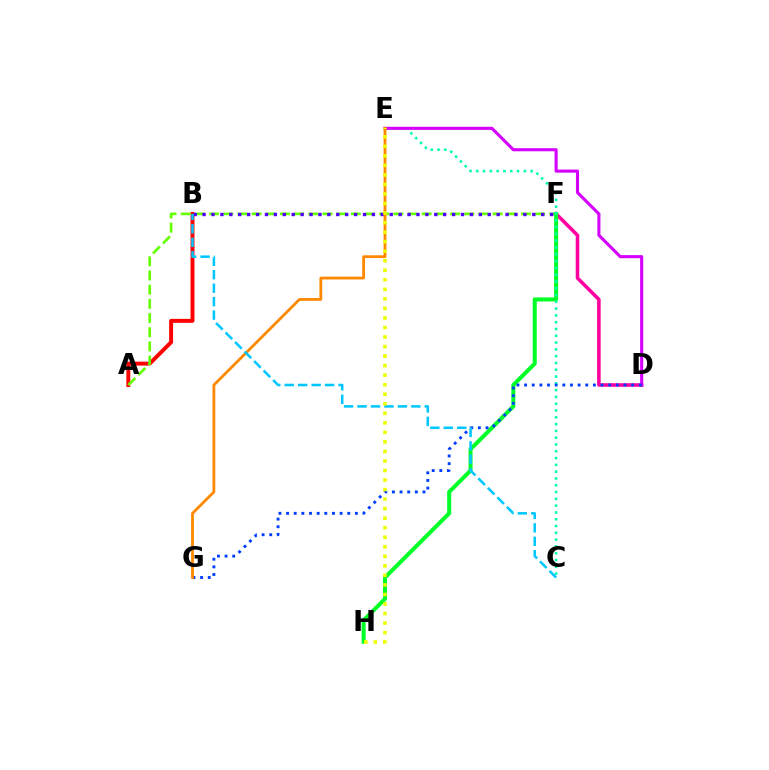{('A', 'B'): [{'color': '#ff0000', 'line_style': 'solid', 'thickness': 2.83}], ('D', 'F'): [{'color': '#ff00a0', 'line_style': 'solid', 'thickness': 2.55}], ('A', 'F'): [{'color': '#66ff00', 'line_style': 'dashed', 'thickness': 1.93}], ('F', 'H'): [{'color': '#00ff27', 'line_style': 'solid', 'thickness': 2.9}], ('C', 'E'): [{'color': '#00ffaf', 'line_style': 'dotted', 'thickness': 1.85}], ('D', 'E'): [{'color': '#d600ff', 'line_style': 'solid', 'thickness': 2.23}], ('D', 'G'): [{'color': '#003fff', 'line_style': 'dotted', 'thickness': 2.08}], ('B', 'F'): [{'color': '#4f00ff', 'line_style': 'dotted', 'thickness': 2.42}], ('E', 'G'): [{'color': '#ff8800', 'line_style': 'solid', 'thickness': 2.0}], ('B', 'C'): [{'color': '#00c7ff', 'line_style': 'dashed', 'thickness': 1.83}], ('E', 'H'): [{'color': '#eeff00', 'line_style': 'dotted', 'thickness': 2.59}]}